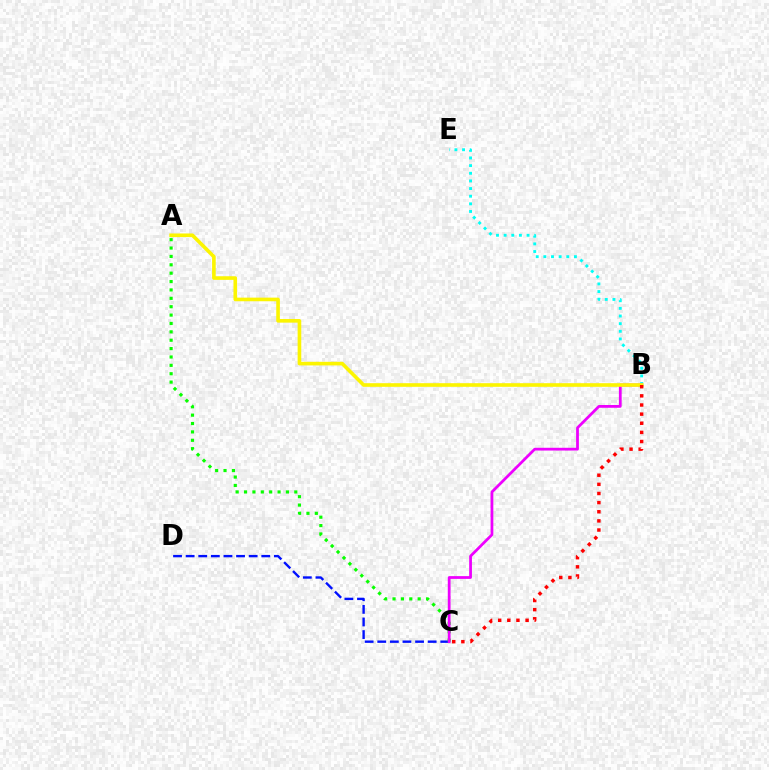{('C', 'D'): [{'color': '#0010ff', 'line_style': 'dashed', 'thickness': 1.71}], ('A', 'C'): [{'color': '#08ff00', 'line_style': 'dotted', 'thickness': 2.28}], ('B', 'E'): [{'color': '#00fff6', 'line_style': 'dotted', 'thickness': 2.08}], ('B', 'C'): [{'color': '#ee00ff', 'line_style': 'solid', 'thickness': 1.99}, {'color': '#ff0000', 'line_style': 'dotted', 'thickness': 2.48}], ('A', 'B'): [{'color': '#fcf500', 'line_style': 'solid', 'thickness': 2.61}]}